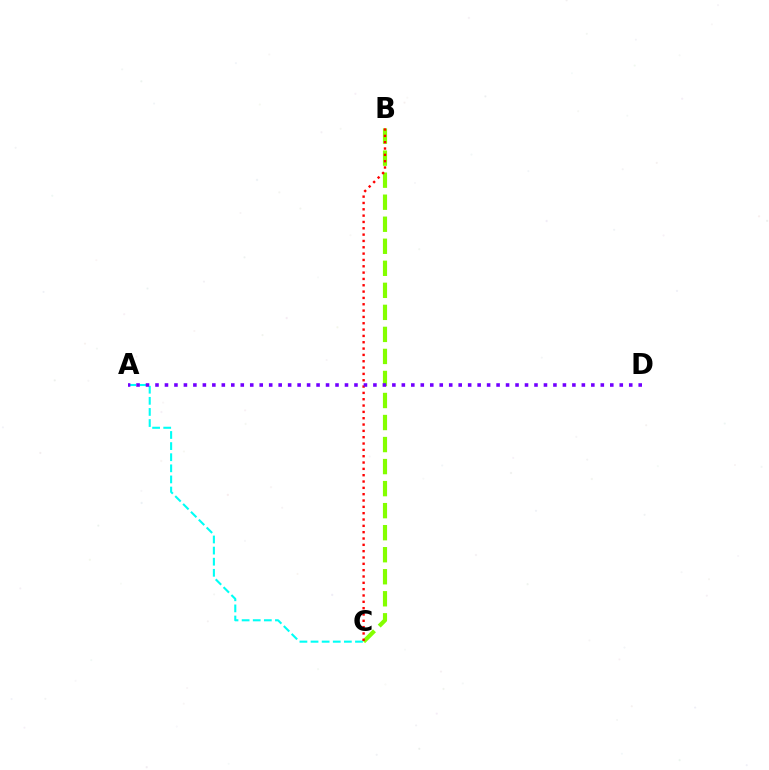{('B', 'C'): [{'color': '#84ff00', 'line_style': 'dashed', 'thickness': 2.99}, {'color': '#ff0000', 'line_style': 'dotted', 'thickness': 1.72}], ('A', 'C'): [{'color': '#00fff6', 'line_style': 'dashed', 'thickness': 1.51}], ('A', 'D'): [{'color': '#7200ff', 'line_style': 'dotted', 'thickness': 2.57}]}